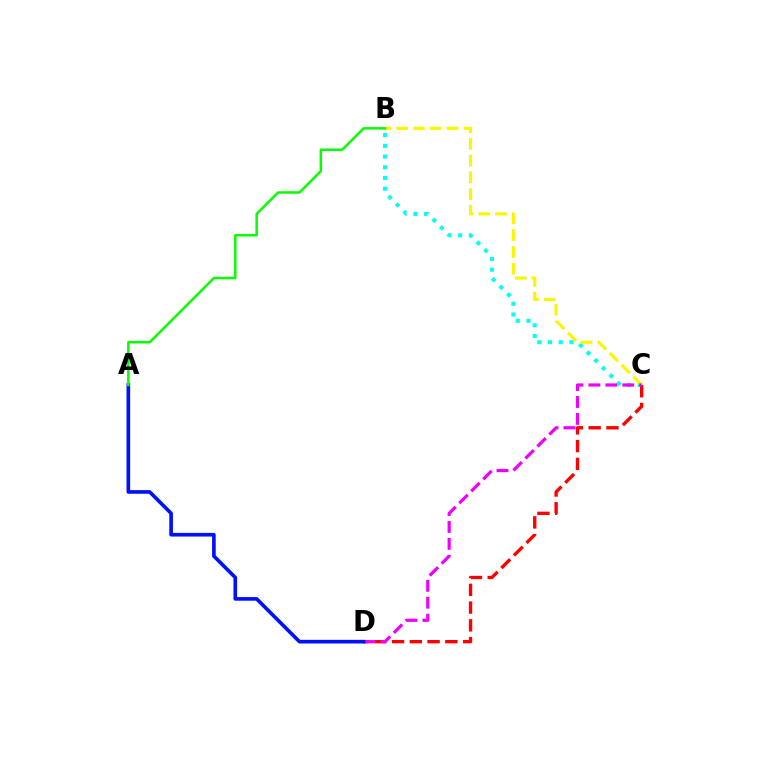{('B', 'C'): [{'color': '#00fff6', 'line_style': 'dotted', 'thickness': 2.92}, {'color': '#fcf500', 'line_style': 'dashed', 'thickness': 2.28}], ('C', 'D'): [{'color': '#ff0000', 'line_style': 'dashed', 'thickness': 2.41}, {'color': '#ee00ff', 'line_style': 'dashed', 'thickness': 2.3}], ('A', 'D'): [{'color': '#0010ff', 'line_style': 'solid', 'thickness': 2.62}], ('A', 'B'): [{'color': '#08ff00', 'line_style': 'solid', 'thickness': 1.81}]}